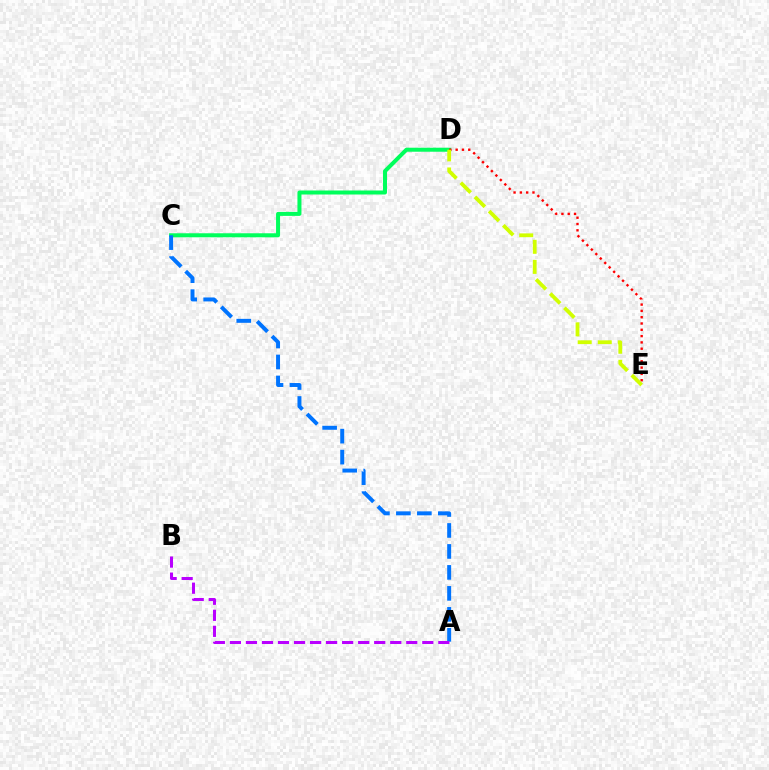{('C', 'D'): [{'color': '#00ff5c', 'line_style': 'solid', 'thickness': 2.88}], ('A', 'C'): [{'color': '#0074ff', 'line_style': 'dashed', 'thickness': 2.85}], ('D', 'E'): [{'color': '#ff0000', 'line_style': 'dotted', 'thickness': 1.71}, {'color': '#d1ff00', 'line_style': 'dashed', 'thickness': 2.72}], ('A', 'B'): [{'color': '#b900ff', 'line_style': 'dashed', 'thickness': 2.18}]}